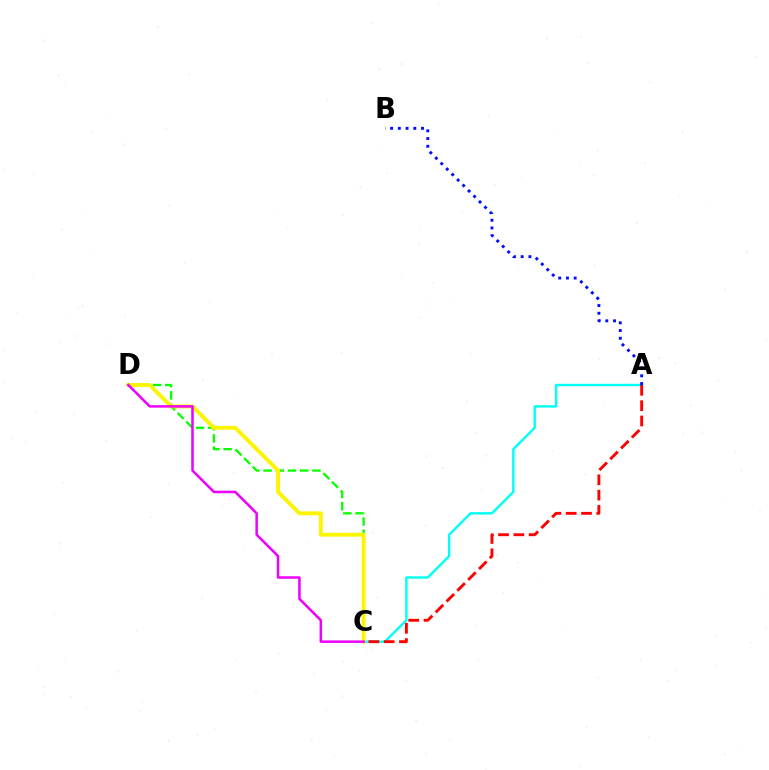{('C', 'D'): [{'color': '#08ff00', 'line_style': 'dashed', 'thickness': 1.66}, {'color': '#fcf500', 'line_style': 'solid', 'thickness': 2.8}, {'color': '#ee00ff', 'line_style': 'solid', 'thickness': 1.82}], ('A', 'C'): [{'color': '#00fff6', 'line_style': 'solid', 'thickness': 1.73}, {'color': '#ff0000', 'line_style': 'dashed', 'thickness': 2.08}], ('A', 'B'): [{'color': '#0010ff', 'line_style': 'dotted', 'thickness': 2.1}]}